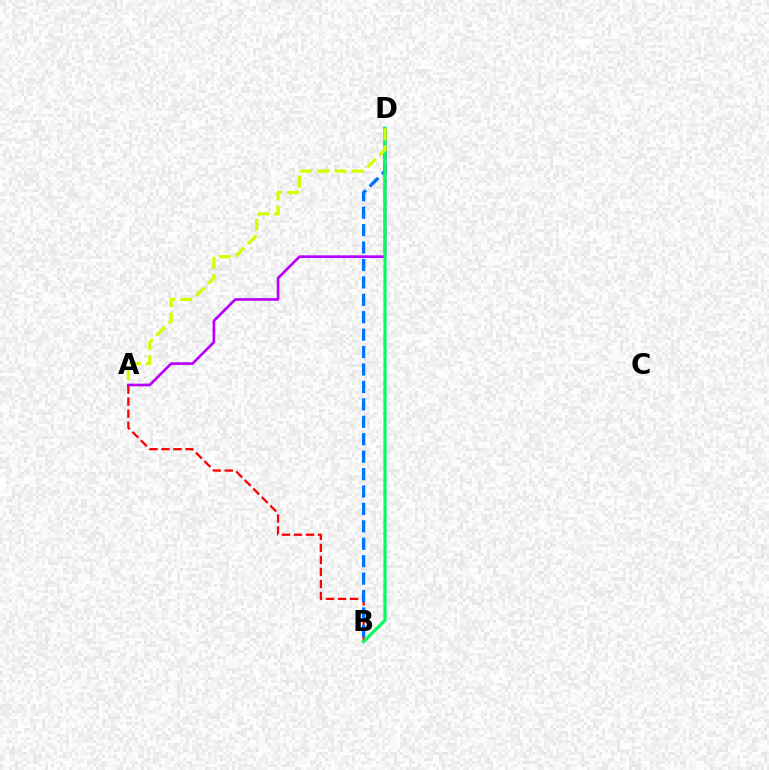{('A', 'B'): [{'color': '#ff0000', 'line_style': 'dashed', 'thickness': 1.63}], ('B', 'D'): [{'color': '#0074ff', 'line_style': 'dashed', 'thickness': 2.37}, {'color': '#00ff5c', 'line_style': 'solid', 'thickness': 2.27}], ('A', 'D'): [{'color': '#b900ff', 'line_style': 'solid', 'thickness': 1.92}, {'color': '#d1ff00', 'line_style': 'dashed', 'thickness': 2.33}]}